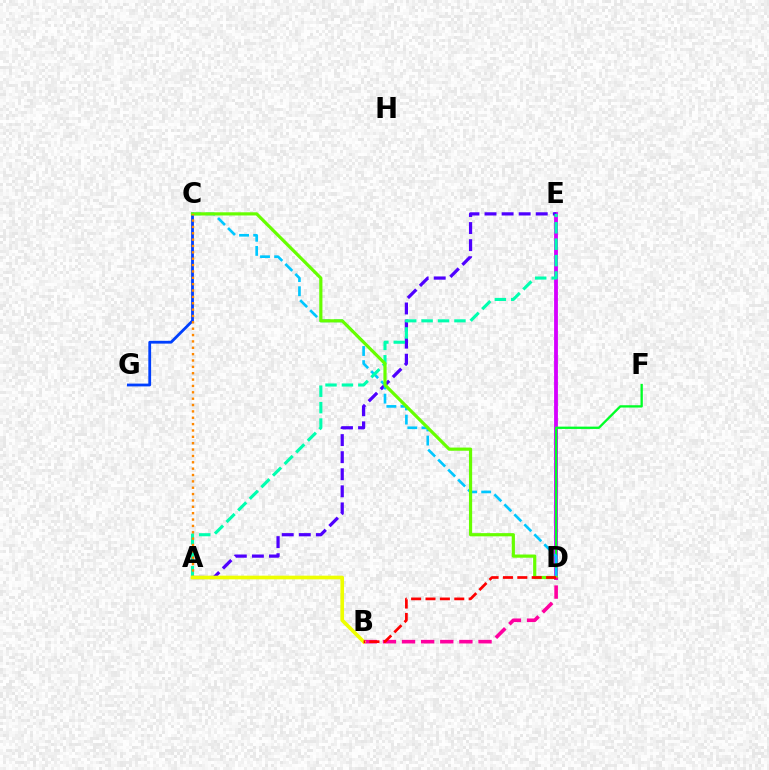{('D', 'E'): [{'color': '#d600ff', 'line_style': 'solid', 'thickness': 2.75}], ('A', 'E'): [{'color': '#4f00ff', 'line_style': 'dashed', 'thickness': 2.32}, {'color': '#00ffaf', 'line_style': 'dashed', 'thickness': 2.23}], ('D', 'F'): [{'color': '#00ff27', 'line_style': 'solid', 'thickness': 1.67}], ('C', 'G'): [{'color': '#003fff', 'line_style': 'solid', 'thickness': 2.01}], ('C', 'D'): [{'color': '#00c7ff', 'line_style': 'dashed', 'thickness': 1.92}, {'color': '#66ff00', 'line_style': 'solid', 'thickness': 2.29}], ('B', 'D'): [{'color': '#ff00a0', 'line_style': 'dashed', 'thickness': 2.6}, {'color': '#ff0000', 'line_style': 'dashed', 'thickness': 1.95}], ('A', 'C'): [{'color': '#ff8800', 'line_style': 'dotted', 'thickness': 1.73}], ('A', 'B'): [{'color': '#eeff00', 'line_style': 'solid', 'thickness': 2.63}]}